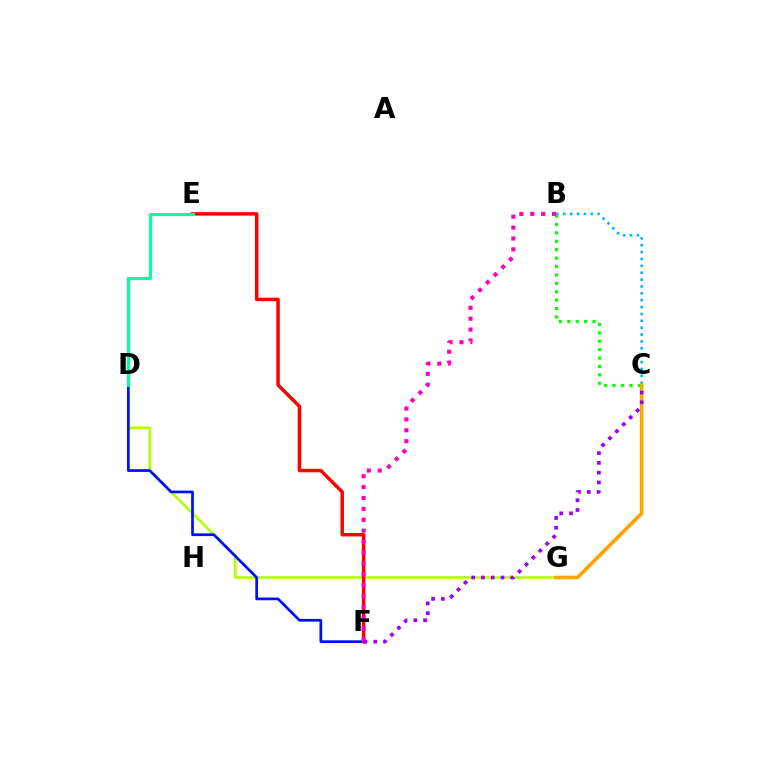{('D', 'G'): [{'color': '#b3ff00', 'line_style': 'solid', 'thickness': 1.87}], ('B', 'C'): [{'color': '#00b5ff', 'line_style': 'dotted', 'thickness': 1.87}, {'color': '#08ff00', 'line_style': 'dotted', 'thickness': 2.28}], ('D', 'F'): [{'color': '#0010ff', 'line_style': 'solid', 'thickness': 1.97}], ('E', 'F'): [{'color': '#ff0000', 'line_style': 'solid', 'thickness': 2.49}], ('D', 'E'): [{'color': '#00ff9d', 'line_style': 'solid', 'thickness': 2.26}], ('C', 'G'): [{'color': '#ffa500', 'line_style': 'solid', 'thickness': 2.61}], ('B', 'F'): [{'color': '#ff00bd', 'line_style': 'dotted', 'thickness': 2.96}], ('C', 'F'): [{'color': '#9b00ff', 'line_style': 'dotted', 'thickness': 2.66}]}